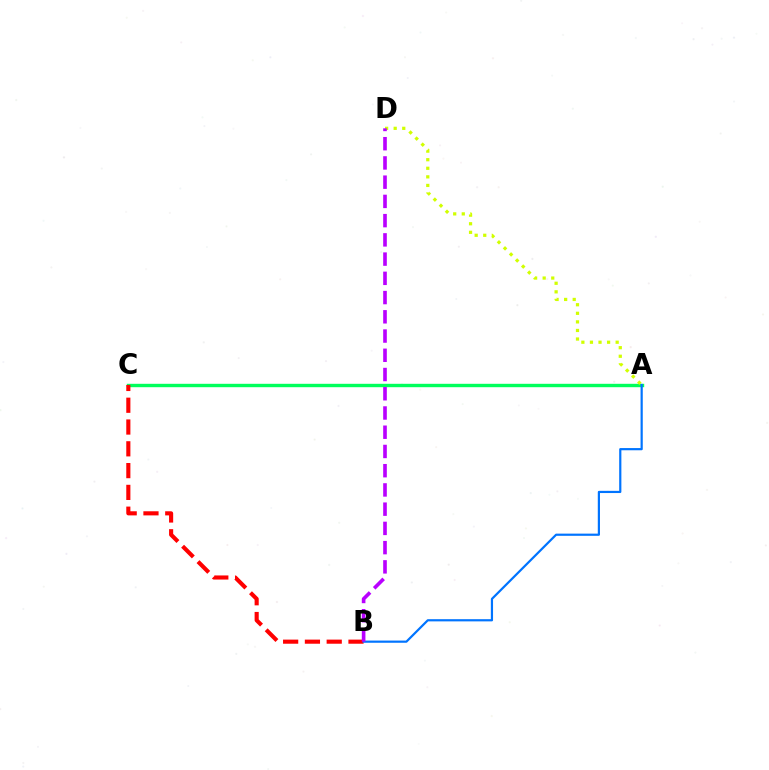{('A', 'C'): [{'color': '#00ff5c', 'line_style': 'solid', 'thickness': 2.45}], ('B', 'C'): [{'color': '#ff0000', 'line_style': 'dashed', 'thickness': 2.96}], ('A', 'D'): [{'color': '#d1ff00', 'line_style': 'dotted', 'thickness': 2.33}], ('A', 'B'): [{'color': '#0074ff', 'line_style': 'solid', 'thickness': 1.58}], ('B', 'D'): [{'color': '#b900ff', 'line_style': 'dashed', 'thickness': 2.61}]}